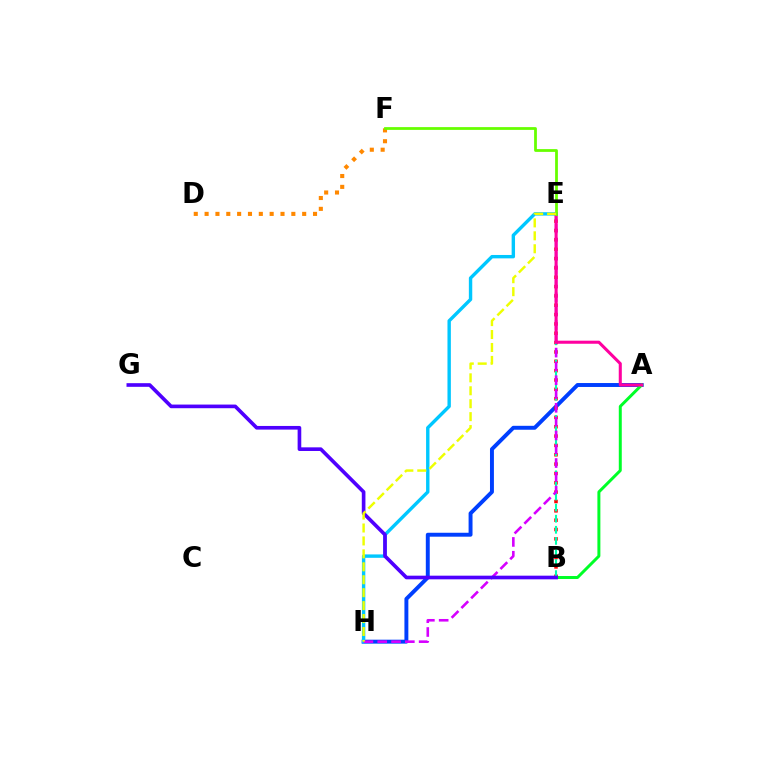{('A', 'H'): [{'color': '#003fff', 'line_style': 'solid', 'thickness': 2.83}], ('D', 'F'): [{'color': '#ff8800', 'line_style': 'dotted', 'thickness': 2.95}], ('A', 'B'): [{'color': '#00ff27', 'line_style': 'solid', 'thickness': 2.14}], ('B', 'E'): [{'color': '#ff0000', 'line_style': 'dotted', 'thickness': 2.54}, {'color': '#00ffaf', 'line_style': 'dashed', 'thickness': 1.51}], ('E', 'H'): [{'color': '#00c7ff', 'line_style': 'solid', 'thickness': 2.45}, {'color': '#d600ff', 'line_style': 'dashed', 'thickness': 1.88}, {'color': '#eeff00', 'line_style': 'dashed', 'thickness': 1.76}], ('A', 'E'): [{'color': '#ff00a0', 'line_style': 'solid', 'thickness': 2.2}], ('E', 'F'): [{'color': '#66ff00', 'line_style': 'solid', 'thickness': 2.0}], ('B', 'G'): [{'color': '#4f00ff', 'line_style': 'solid', 'thickness': 2.63}]}